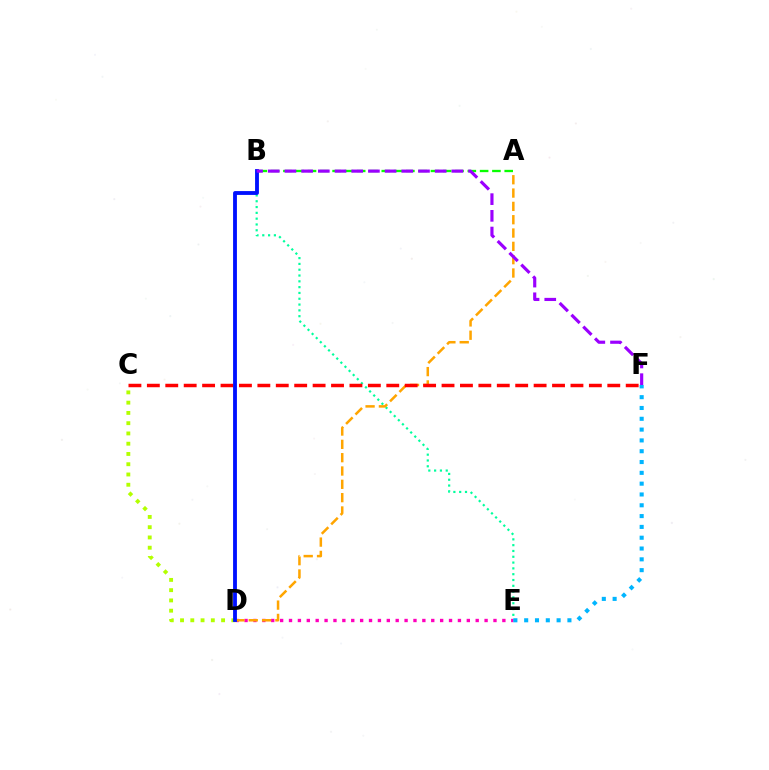{('C', 'D'): [{'color': '#b3ff00', 'line_style': 'dotted', 'thickness': 2.79}], ('B', 'E'): [{'color': '#00ff9d', 'line_style': 'dotted', 'thickness': 1.58}], ('D', 'E'): [{'color': '#ff00bd', 'line_style': 'dotted', 'thickness': 2.42}], ('A', 'D'): [{'color': '#ffa500', 'line_style': 'dashed', 'thickness': 1.81}], ('C', 'F'): [{'color': '#ff0000', 'line_style': 'dashed', 'thickness': 2.5}], ('B', 'D'): [{'color': '#0010ff', 'line_style': 'solid', 'thickness': 2.76}], ('E', 'F'): [{'color': '#00b5ff', 'line_style': 'dotted', 'thickness': 2.94}], ('A', 'B'): [{'color': '#08ff00', 'line_style': 'dashed', 'thickness': 1.67}], ('B', 'F'): [{'color': '#9b00ff', 'line_style': 'dashed', 'thickness': 2.27}]}